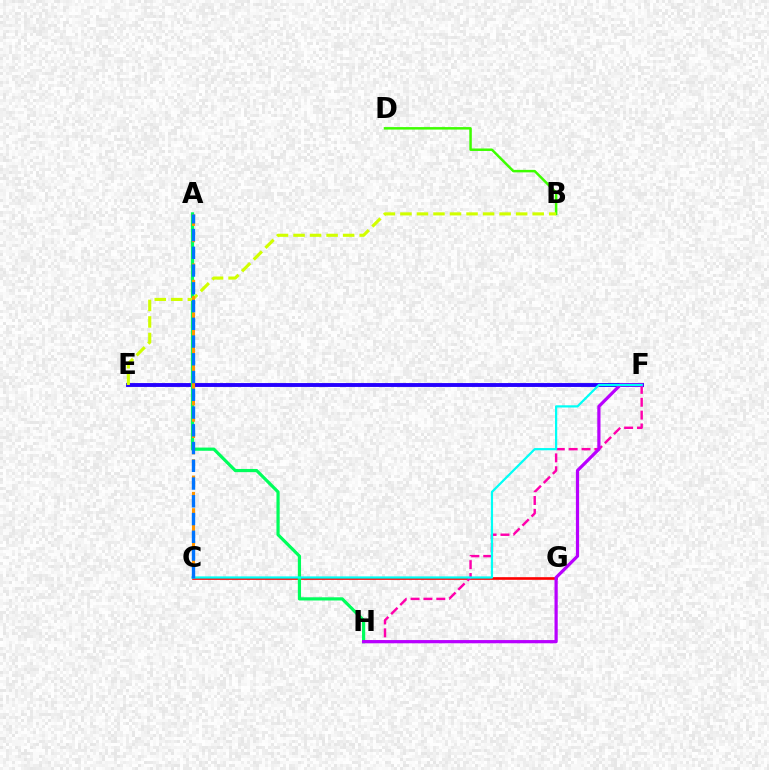{('C', 'G'): [{'color': '#ff0000', 'line_style': 'solid', 'thickness': 1.91}], ('B', 'D'): [{'color': '#3dff00', 'line_style': 'solid', 'thickness': 1.79}], ('E', 'F'): [{'color': '#2500ff', 'line_style': 'solid', 'thickness': 2.79}], ('A', 'H'): [{'color': '#00ff5c', 'line_style': 'solid', 'thickness': 2.3}], ('B', 'E'): [{'color': '#d1ff00', 'line_style': 'dashed', 'thickness': 2.25}], ('F', 'H'): [{'color': '#ff00ac', 'line_style': 'dashed', 'thickness': 1.75}, {'color': '#b900ff', 'line_style': 'solid', 'thickness': 2.31}], ('A', 'C'): [{'color': '#ff9400', 'line_style': 'dashed', 'thickness': 2.22}, {'color': '#0074ff', 'line_style': 'dashed', 'thickness': 2.41}], ('C', 'F'): [{'color': '#00fff6', 'line_style': 'solid', 'thickness': 1.6}]}